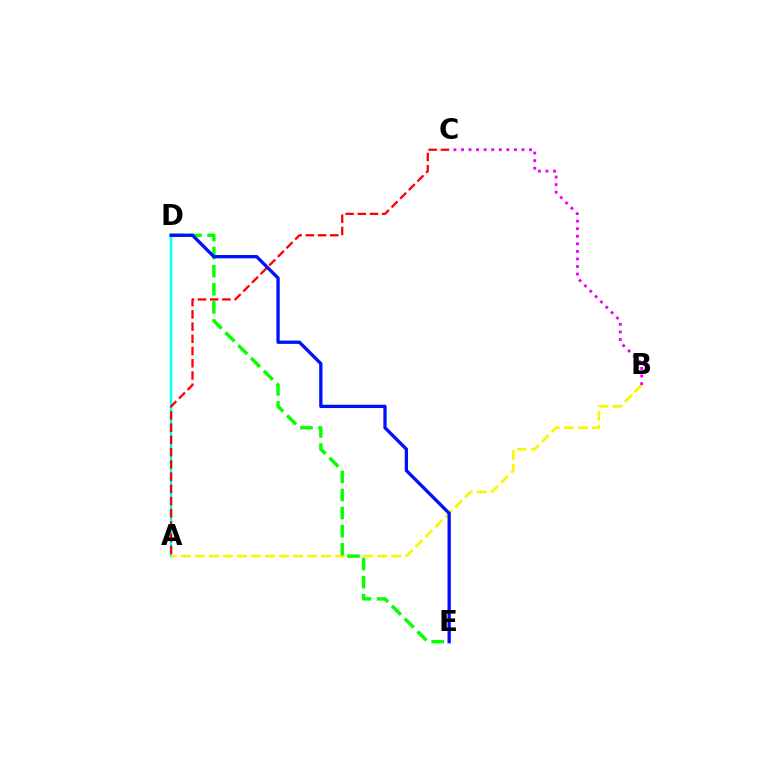{('A', 'D'): [{'color': '#00fff6', 'line_style': 'solid', 'thickness': 1.75}], ('A', 'B'): [{'color': '#fcf500', 'line_style': 'dashed', 'thickness': 1.9}], ('A', 'C'): [{'color': '#ff0000', 'line_style': 'dashed', 'thickness': 1.66}], ('B', 'C'): [{'color': '#ee00ff', 'line_style': 'dotted', 'thickness': 2.05}], ('D', 'E'): [{'color': '#08ff00', 'line_style': 'dashed', 'thickness': 2.46}, {'color': '#0010ff', 'line_style': 'solid', 'thickness': 2.37}]}